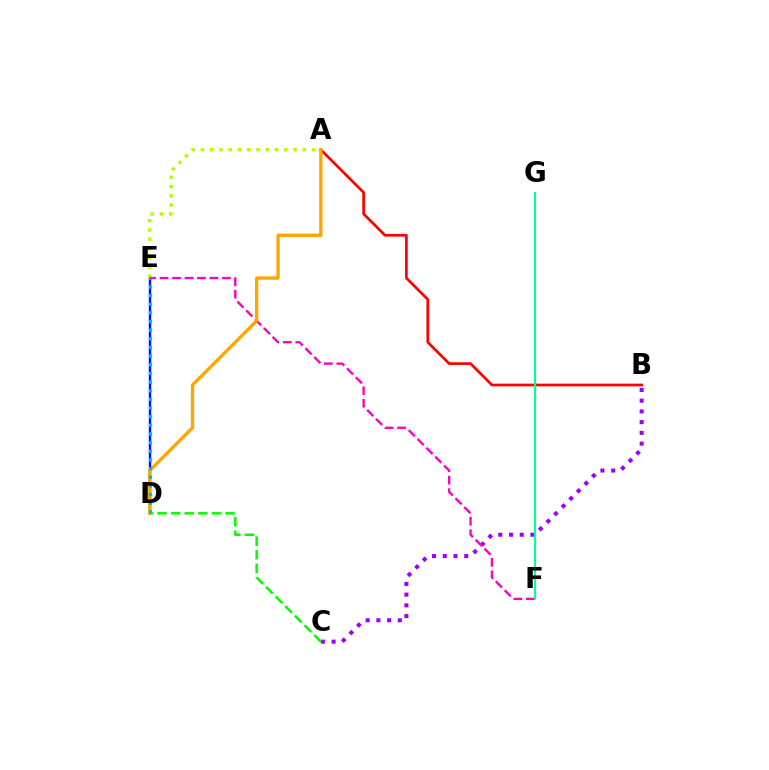{('A', 'B'): [{'color': '#ff0000', 'line_style': 'solid', 'thickness': 1.94}], ('D', 'E'): [{'color': '#0010ff', 'line_style': 'solid', 'thickness': 1.72}, {'color': '#00b5ff', 'line_style': 'dotted', 'thickness': 2.35}], ('A', 'E'): [{'color': '#b3ff00', 'line_style': 'dotted', 'thickness': 2.52}], ('B', 'C'): [{'color': '#9b00ff', 'line_style': 'dotted', 'thickness': 2.92}], ('E', 'F'): [{'color': '#ff00bd', 'line_style': 'dashed', 'thickness': 1.7}], ('F', 'G'): [{'color': '#00ff9d', 'line_style': 'solid', 'thickness': 1.52}], ('C', 'D'): [{'color': '#08ff00', 'line_style': 'dashed', 'thickness': 1.85}], ('A', 'D'): [{'color': '#ffa500', 'line_style': 'solid', 'thickness': 2.4}]}